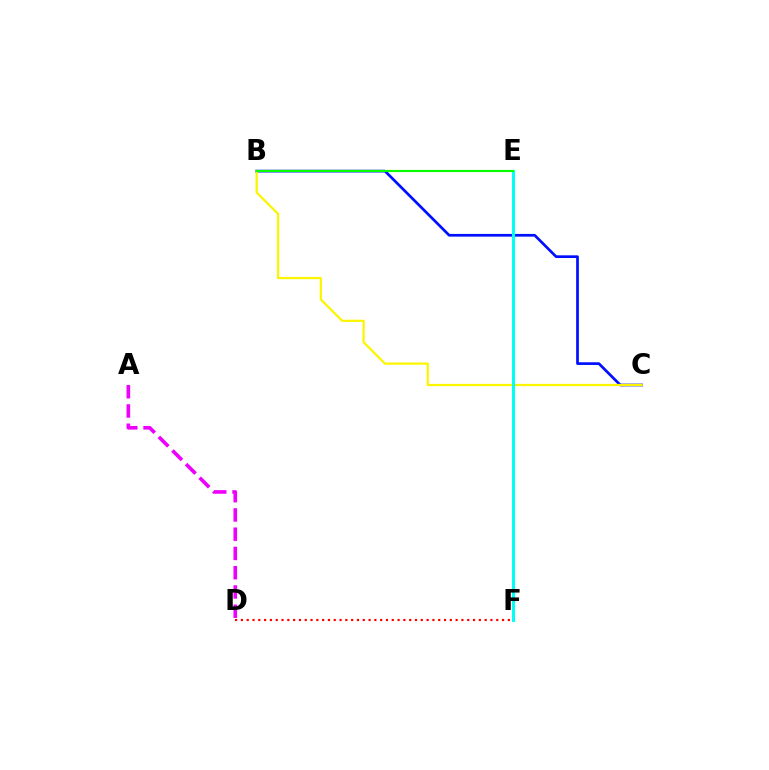{('B', 'C'): [{'color': '#0010ff', 'line_style': 'solid', 'thickness': 1.95}, {'color': '#fcf500', 'line_style': 'solid', 'thickness': 1.62}], ('D', 'F'): [{'color': '#ff0000', 'line_style': 'dotted', 'thickness': 1.58}], ('E', 'F'): [{'color': '#00fff6', 'line_style': 'solid', 'thickness': 2.16}], ('A', 'D'): [{'color': '#ee00ff', 'line_style': 'dashed', 'thickness': 2.62}], ('B', 'E'): [{'color': '#08ff00', 'line_style': 'solid', 'thickness': 1.53}]}